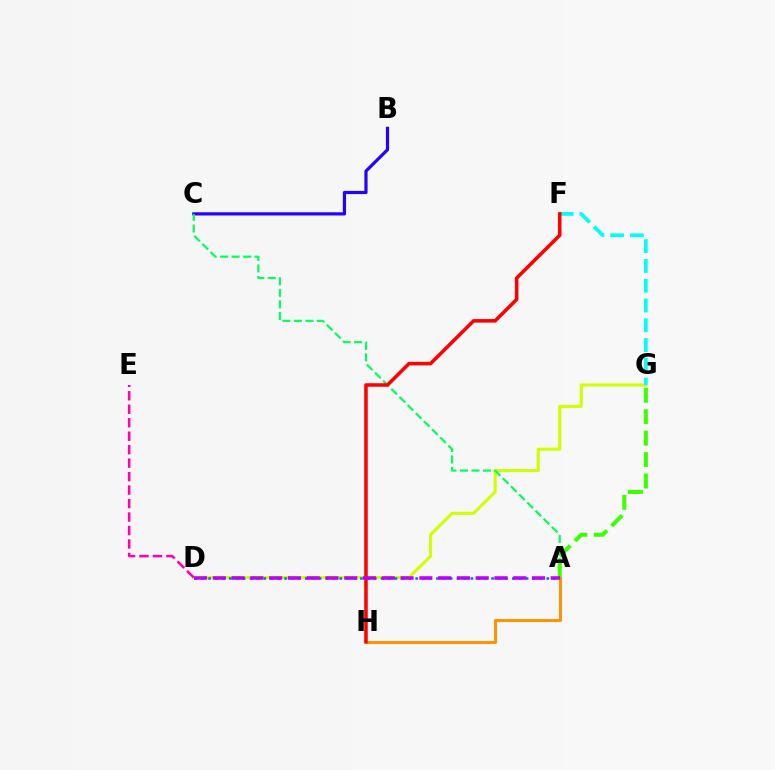{('B', 'C'): [{'color': '#2500ff', 'line_style': 'solid', 'thickness': 2.3}], ('D', 'G'): [{'color': '#d1ff00', 'line_style': 'solid', 'thickness': 2.23}], ('D', 'E'): [{'color': '#ff00ac', 'line_style': 'dashed', 'thickness': 1.83}], ('A', 'C'): [{'color': '#00ff5c', 'line_style': 'dashed', 'thickness': 1.56}], ('F', 'G'): [{'color': '#00fff6', 'line_style': 'dashed', 'thickness': 2.69}], ('A', 'H'): [{'color': '#ff9400', 'line_style': 'solid', 'thickness': 2.2}], ('F', 'H'): [{'color': '#ff0000', 'line_style': 'solid', 'thickness': 2.56}], ('A', 'G'): [{'color': '#3dff00', 'line_style': 'dashed', 'thickness': 2.91}], ('A', 'D'): [{'color': '#0074ff', 'line_style': 'dotted', 'thickness': 1.88}, {'color': '#b900ff', 'line_style': 'dashed', 'thickness': 2.55}]}